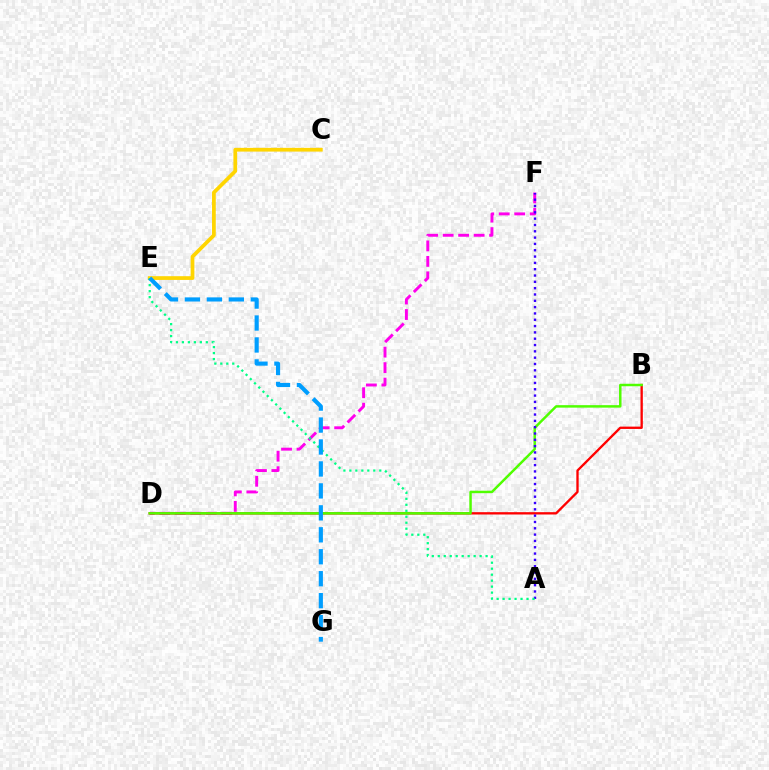{('D', 'F'): [{'color': '#ff00ed', 'line_style': 'dashed', 'thickness': 2.1}], ('C', 'E'): [{'color': '#ffd500', 'line_style': 'solid', 'thickness': 2.69}], ('B', 'D'): [{'color': '#ff0000', 'line_style': 'solid', 'thickness': 1.68}, {'color': '#4fff00', 'line_style': 'solid', 'thickness': 1.78}], ('A', 'F'): [{'color': '#3700ff', 'line_style': 'dotted', 'thickness': 1.72}], ('A', 'E'): [{'color': '#00ff86', 'line_style': 'dotted', 'thickness': 1.62}], ('E', 'G'): [{'color': '#009eff', 'line_style': 'dashed', 'thickness': 2.98}]}